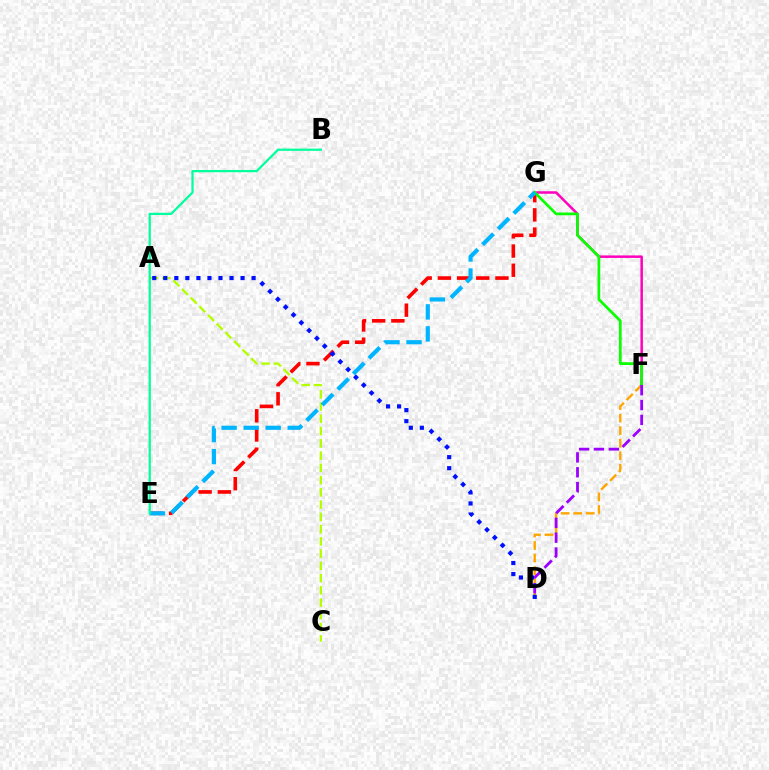{('D', 'F'): [{'color': '#ffa500', 'line_style': 'dashed', 'thickness': 1.7}, {'color': '#9b00ff', 'line_style': 'dashed', 'thickness': 2.02}], ('A', 'C'): [{'color': '#b3ff00', 'line_style': 'dashed', 'thickness': 1.66}], ('F', 'G'): [{'color': '#ff00bd', 'line_style': 'solid', 'thickness': 1.8}, {'color': '#08ff00', 'line_style': 'solid', 'thickness': 1.96}], ('E', 'G'): [{'color': '#ff0000', 'line_style': 'dashed', 'thickness': 2.61}, {'color': '#00b5ff', 'line_style': 'dashed', 'thickness': 2.99}], ('A', 'D'): [{'color': '#0010ff', 'line_style': 'dotted', 'thickness': 3.0}], ('B', 'E'): [{'color': '#00ff9d', 'line_style': 'solid', 'thickness': 1.62}]}